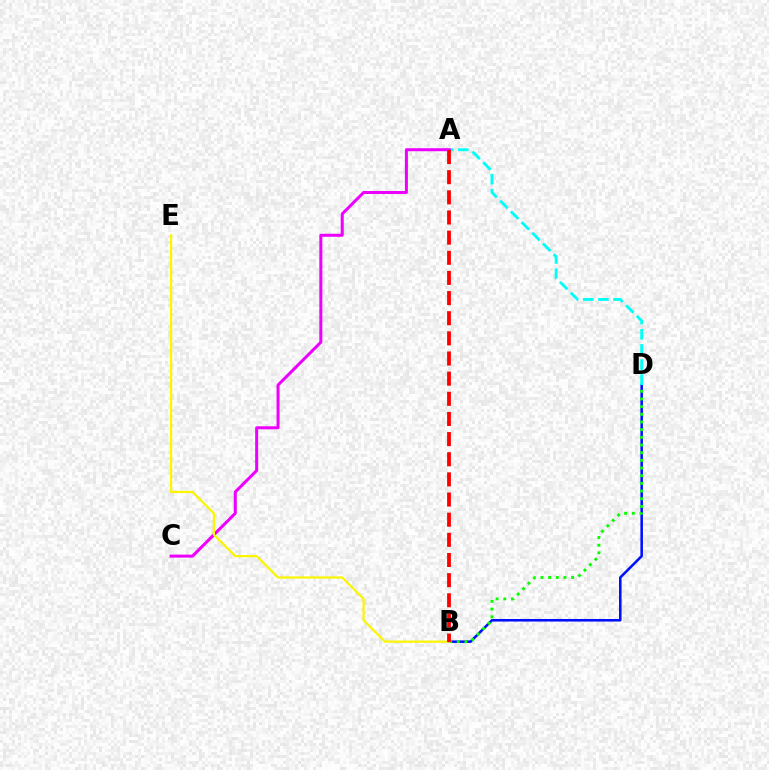{('B', 'D'): [{'color': '#0010ff', 'line_style': 'solid', 'thickness': 1.84}, {'color': '#08ff00', 'line_style': 'dotted', 'thickness': 2.08}], ('A', 'D'): [{'color': '#00fff6', 'line_style': 'dashed', 'thickness': 2.06}], ('A', 'C'): [{'color': '#ee00ff', 'line_style': 'solid', 'thickness': 2.17}], ('B', 'E'): [{'color': '#fcf500', 'line_style': 'solid', 'thickness': 1.6}], ('A', 'B'): [{'color': '#ff0000', 'line_style': 'dashed', 'thickness': 2.74}]}